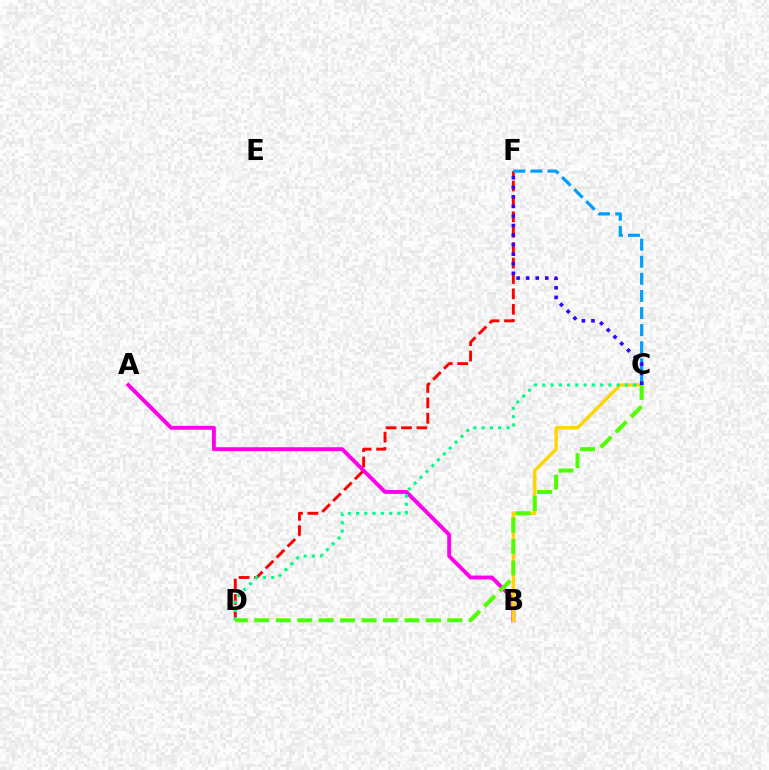{('A', 'B'): [{'color': '#ff00ed', 'line_style': 'solid', 'thickness': 2.8}], ('B', 'C'): [{'color': '#ffd500', 'line_style': 'solid', 'thickness': 2.42}], ('D', 'F'): [{'color': '#ff0000', 'line_style': 'dashed', 'thickness': 2.09}], ('C', 'F'): [{'color': '#009eff', 'line_style': 'dashed', 'thickness': 2.32}, {'color': '#3700ff', 'line_style': 'dotted', 'thickness': 2.6}], ('C', 'D'): [{'color': '#00ff86', 'line_style': 'dotted', 'thickness': 2.25}, {'color': '#4fff00', 'line_style': 'dashed', 'thickness': 2.91}]}